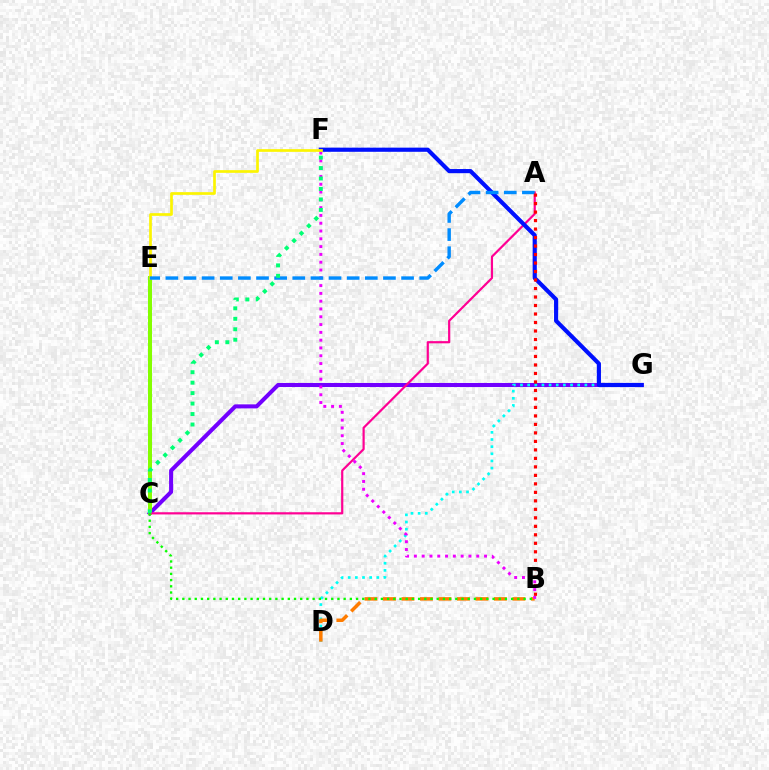{('C', 'G'): [{'color': '#7200ff', 'line_style': 'solid', 'thickness': 2.91}], ('D', 'G'): [{'color': '#00fff6', 'line_style': 'dotted', 'thickness': 1.94}], ('C', 'E'): [{'color': '#84ff00', 'line_style': 'solid', 'thickness': 2.88}], ('B', 'D'): [{'color': '#ff7c00', 'line_style': 'dashed', 'thickness': 2.51}], ('A', 'C'): [{'color': '#ff0094', 'line_style': 'solid', 'thickness': 1.58}], ('F', 'G'): [{'color': '#0010ff', 'line_style': 'solid', 'thickness': 2.99}], ('B', 'F'): [{'color': '#ee00ff', 'line_style': 'dotted', 'thickness': 2.12}], ('E', 'F'): [{'color': '#fcf500', 'line_style': 'solid', 'thickness': 1.93}], ('A', 'E'): [{'color': '#008cff', 'line_style': 'dashed', 'thickness': 2.46}], ('C', 'F'): [{'color': '#00ff74', 'line_style': 'dotted', 'thickness': 2.84}], ('B', 'C'): [{'color': '#08ff00', 'line_style': 'dotted', 'thickness': 1.69}], ('A', 'B'): [{'color': '#ff0000', 'line_style': 'dotted', 'thickness': 2.31}]}